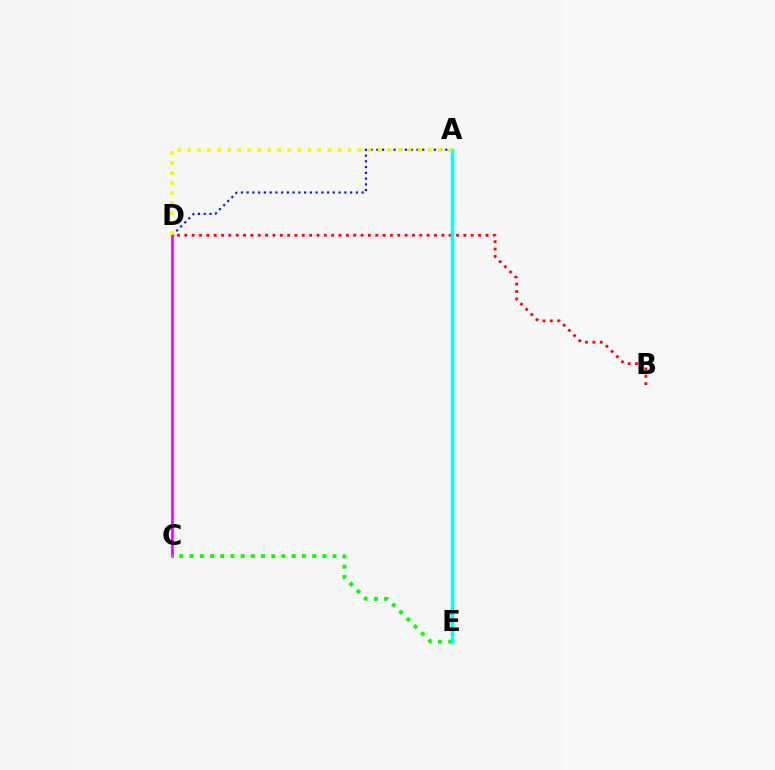{('C', 'D'): [{'color': '#ee00ff', 'line_style': 'solid', 'thickness': 1.87}], ('B', 'D'): [{'color': '#ff0000', 'line_style': 'dotted', 'thickness': 2.0}], ('A', 'D'): [{'color': '#0010ff', 'line_style': 'dotted', 'thickness': 1.56}, {'color': '#fcf500', 'line_style': 'dotted', 'thickness': 2.72}], ('C', 'E'): [{'color': '#08ff00', 'line_style': 'dotted', 'thickness': 2.78}], ('A', 'E'): [{'color': '#00fff6', 'line_style': 'solid', 'thickness': 2.43}]}